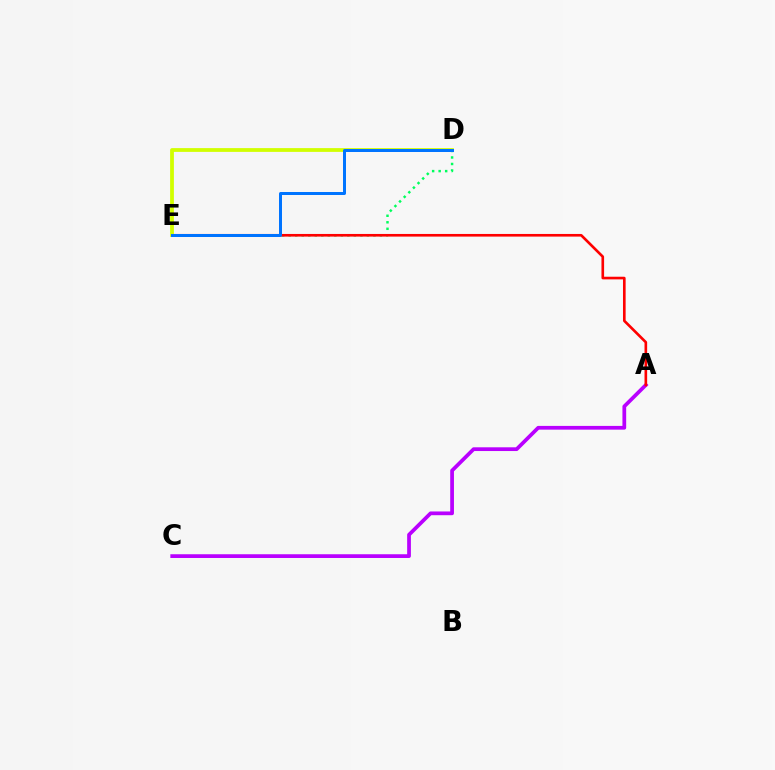{('D', 'E'): [{'color': '#00ff5c', 'line_style': 'dotted', 'thickness': 1.77}, {'color': '#d1ff00', 'line_style': 'solid', 'thickness': 2.72}, {'color': '#0074ff', 'line_style': 'solid', 'thickness': 2.16}], ('A', 'C'): [{'color': '#b900ff', 'line_style': 'solid', 'thickness': 2.69}], ('A', 'E'): [{'color': '#ff0000', 'line_style': 'solid', 'thickness': 1.9}]}